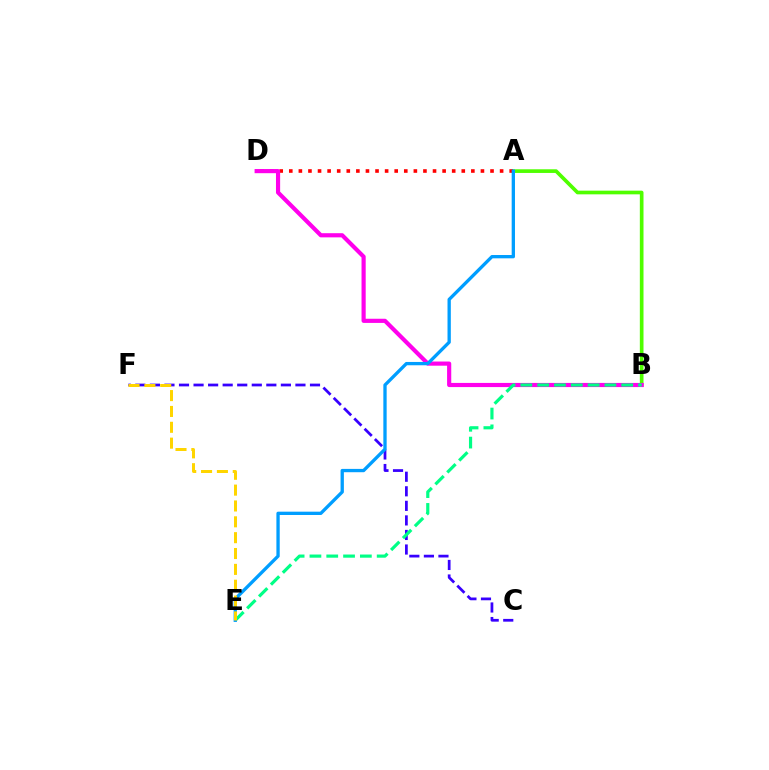{('A', 'B'): [{'color': '#4fff00', 'line_style': 'solid', 'thickness': 2.64}], ('C', 'F'): [{'color': '#3700ff', 'line_style': 'dashed', 'thickness': 1.98}], ('A', 'D'): [{'color': '#ff0000', 'line_style': 'dotted', 'thickness': 2.6}], ('B', 'D'): [{'color': '#ff00ed', 'line_style': 'solid', 'thickness': 2.99}], ('B', 'E'): [{'color': '#00ff86', 'line_style': 'dashed', 'thickness': 2.28}], ('A', 'E'): [{'color': '#009eff', 'line_style': 'solid', 'thickness': 2.38}], ('E', 'F'): [{'color': '#ffd500', 'line_style': 'dashed', 'thickness': 2.15}]}